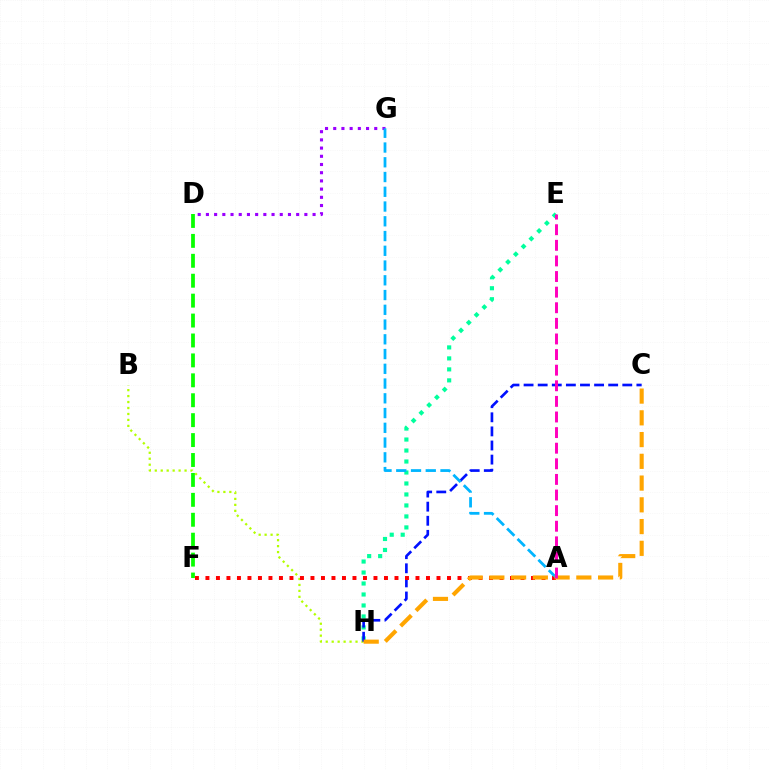{('E', 'H'): [{'color': '#00ff9d', 'line_style': 'dotted', 'thickness': 2.98}], ('B', 'H'): [{'color': '#b3ff00', 'line_style': 'dotted', 'thickness': 1.62}], ('C', 'H'): [{'color': '#0010ff', 'line_style': 'dashed', 'thickness': 1.92}, {'color': '#ffa500', 'line_style': 'dashed', 'thickness': 2.95}], ('A', 'F'): [{'color': '#ff0000', 'line_style': 'dotted', 'thickness': 2.85}], ('D', 'G'): [{'color': '#9b00ff', 'line_style': 'dotted', 'thickness': 2.23}], ('D', 'F'): [{'color': '#08ff00', 'line_style': 'dashed', 'thickness': 2.71}], ('A', 'G'): [{'color': '#00b5ff', 'line_style': 'dashed', 'thickness': 2.0}], ('A', 'E'): [{'color': '#ff00bd', 'line_style': 'dashed', 'thickness': 2.12}]}